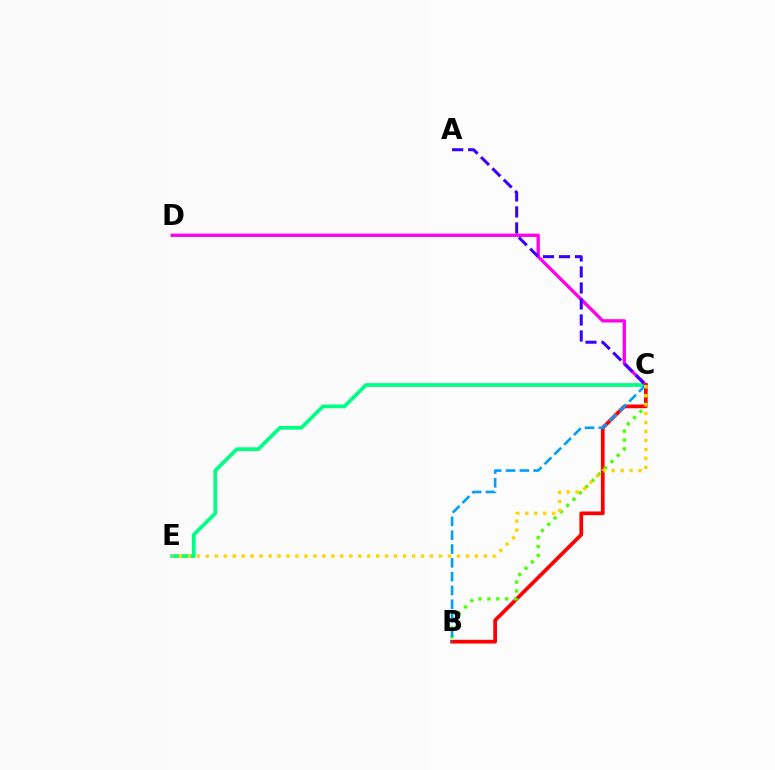{('C', 'E'): [{'color': '#00ff86', 'line_style': 'solid', 'thickness': 2.7}, {'color': '#ffd500', 'line_style': 'dotted', 'thickness': 2.44}], ('C', 'D'): [{'color': '#ff00ed', 'line_style': 'solid', 'thickness': 2.39}], ('B', 'C'): [{'color': '#ff0000', 'line_style': 'solid', 'thickness': 2.68}, {'color': '#4fff00', 'line_style': 'dotted', 'thickness': 2.42}, {'color': '#009eff', 'line_style': 'dashed', 'thickness': 1.88}], ('A', 'C'): [{'color': '#3700ff', 'line_style': 'dashed', 'thickness': 2.17}]}